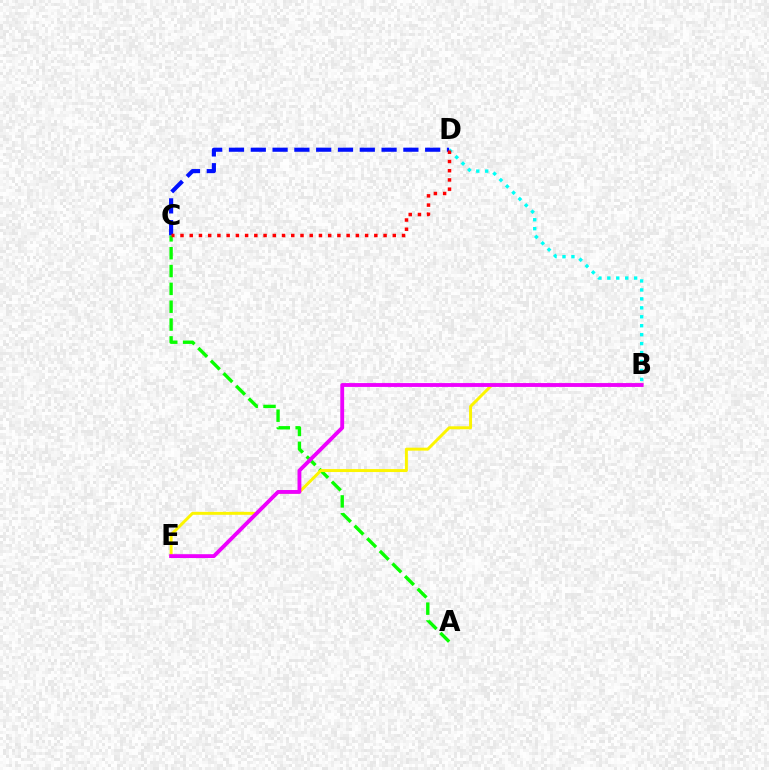{('B', 'D'): [{'color': '#00fff6', 'line_style': 'dotted', 'thickness': 2.43}], ('A', 'C'): [{'color': '#08ff00', 'line_style': 'dashed', 'thickness': 2.42}], ('C', 'D'): [{'color': '#0010ff', 'line_style': 'dashed', 'thickness': 2.96}, {'color': '#ff0000', 'line_style': 'dotted', 'thickness': 2.51}], ('B', 'E'): [{'color': '#fcf500', 'line_style': 'solid', 'thickness': 2.14}, {'color': '#ee00ff', 'line_style': 'solid', 'thickness': 2.77}]}